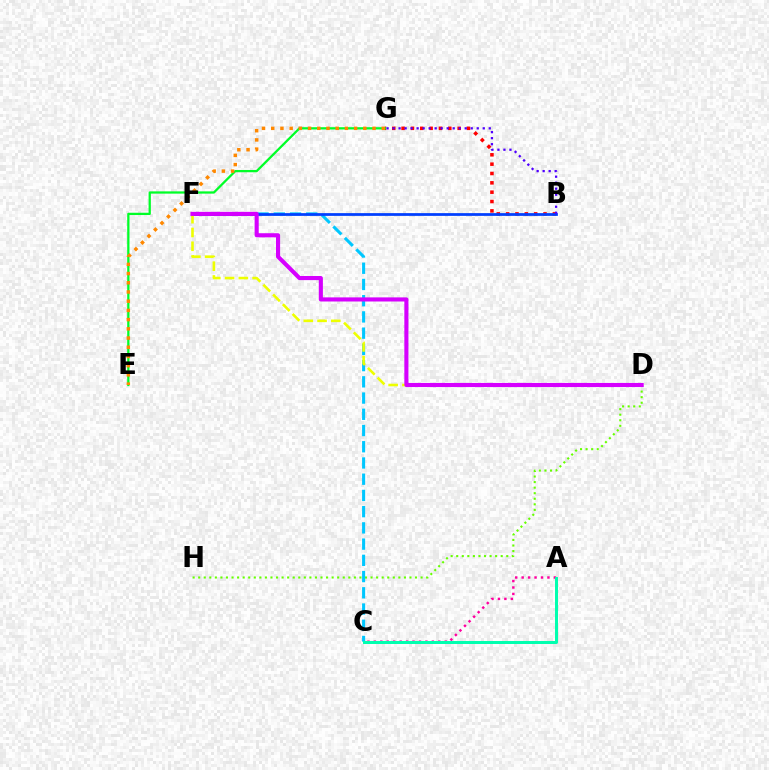{('B', 'G'): [{'color': '#ff0000', 'line_style': 'dotted', 'thickness': 2.54}, {'color': '#4f00ff', 'line_style': 'dotted', 'thickness': 1.63}], ('D', 'H'): [{'color': '#66ff00', 'line_style': 'dotted', 'thickness': 1.51}], ('E', 'G'): [{'color': '#00ff27', 'line_style': 'solid', 'thickness': 1.63}, {'color': '#ff8800', 'line_style': 'dotted', 'thickness': 2.5}], ('C', 'F'): [{'color': '#00c7ff', 'line_style': 'dashed', 'thickness': 2.2}], ('A', 'C'): [{'color': '#ff00a0', 'line_style': 'dotted', 'thickness': 1.75}, {'color': '#00ffaf', 'line_style': 'solid', 'thickness': 2.14}], ('B', 'F'): [{'color': '#003fff', 'line_style': 'solid', 'thickness': 1.97}], ('D', 'F'): [{'color': '#eeff00', 'line_style': 'dashed', 'thickness': 1.87}, {'color': '#d600ff', 'line_style': 'solid', 'thickness': 2.96}]}